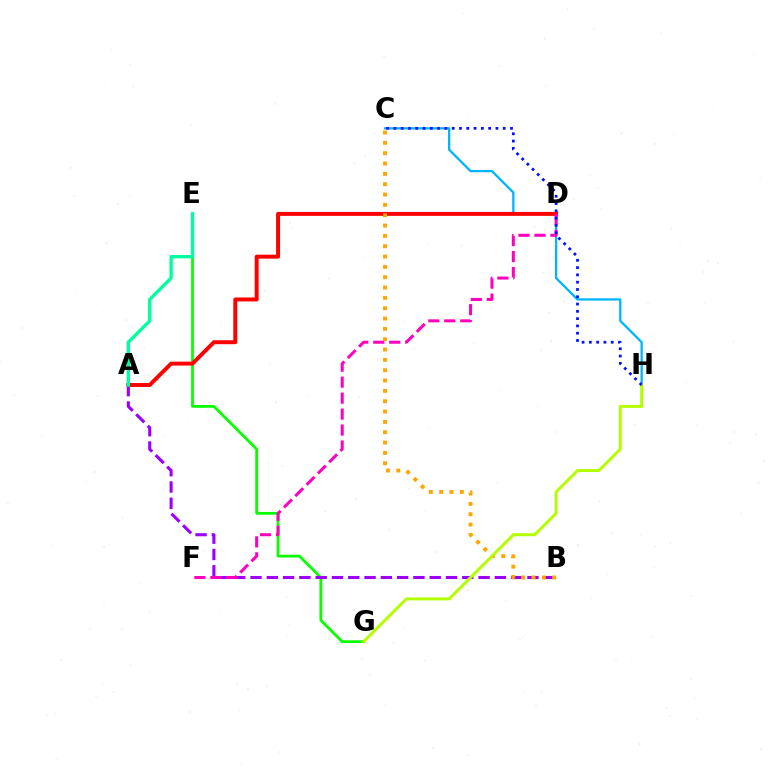{('E', 'G'): [{'color': '#08ff00', 'line_style': 'solid', 'thickness': 2.01}], ('C', 'H'): [{'color': '#00b5ff', 'line_style': 'solid', 'thickness': 1.65}, {'color': '#0010ff', 'line_style': 'dotted', 'thickness': 1.98}], ('A', 'D'): [{'color': '#ff0000', 'line_style': 'solid', 'thickness': 2.84}], ('A', 'B'): [{'color': '#9b00ff', 'line_style': 'dashed', 'thickness': 2.21}], ('D', 'F'): [{'color': '#ff00bd', 'line_style': 'dashed', 'thickness': 2.17}], ('A', 'E'): [{'color': '#00ff9d', 'line_style': 'solid', 'thickness': 2.4}], ('B', 'C'): [{'color': '#ffa500', 'line_style': 'dotted', 'thickness': 2.81}], ('G', 'H'): [{'color': '#b3ff00', 'line_style': 'solid', 'thickness': 2.14}]}